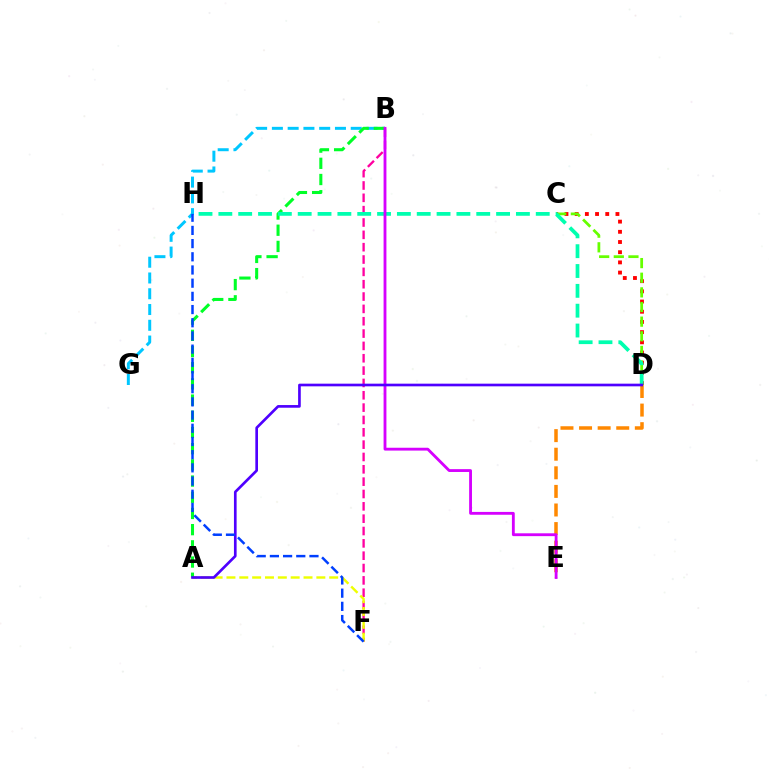{('C', 'D'): [{'color': '#ff0000', 'line_style': 'dotted', 'thickness': 2.77}, {'color': '#66ff00', 'line_style': 'dashed', 'thickness': 1.99}], ('B', 'F'): [{'color': '#ff00a0', 'line_style': 'dashed', 'thickness': 1.68}], ('A', 'F'): [{'color': '#eeff00', 'line_style': 'dashed', 'thickness': 1.74}], ('B', 'G'): [{'color': '#00c7ff', 'line_style': 'dashed', 'thickness': 2.14}], ('D', 'E'): [{'color': '#ff8800', 'line_style': 'dashed', 'thickness': 2.53}], ('A', 'B'): [{'color': '#00ff27', 'line_style': 'dashed', 'thickness': 2.2}], ('D', 'H'): [{'color': '#00ffaf', 'line_style': 'dashed', 'thickness': 2.69}], ('B', 'E'): [{'color': '#d600ff', 'line_style': 'solid', 'thickness': 2.04}], ('A', 'D'): [{'color': '#4f00ff', 'line_style': 'solid', 'thickness': 1.92}], ('F', 'H'): [{'color': '#003fff', 'line_style': 'dashed', 'thickness': 1.79}]}